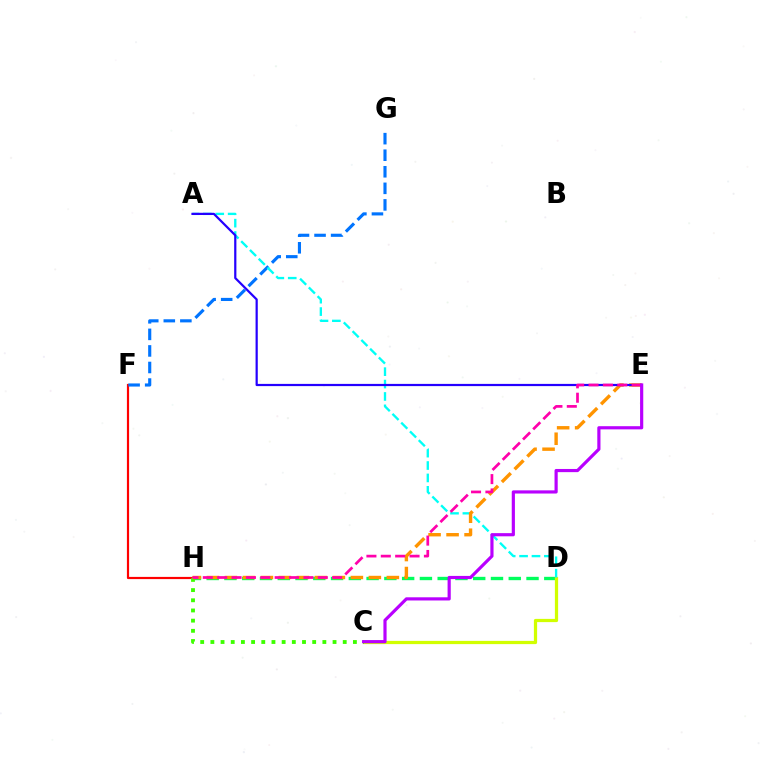{('D', 'H'): [{'color': '#00ff5c', 'line_style': 'dashed', 'thickness': 2.41}], ('F', 'H'): [{'color': '#ff0000', 'line_style': 'solid', 'thickness': 1.58}], ('C', 'D'): [{'color': '#d1ff00', 'line_style': 'solid', 'thickness': 2.33}], ('F', 'G'): [{'color': '#0074ff', 'line_style': 'dashed', 'thickness': 2.25}], ('C', 'H'): [{'color': '#3dff00', 'line_style': 'dotted', 'thickness': 2.77}], ('A', 'D'): [{'color': '#00fff6', 'line_style': 'dashed', 'thickness': 1.68}], ('E', 'H'): [{'color': '#ff9400', 'line_style': 'dashed', 'thickness': 2.44}, {'color': '#ff00ac', 'line_style': 'dashed', 'thickness': 1.95}], ('A', 'E'): [{'color': '#2500ff', 'line_style': 'solid', 'thickness': 1.59}], ('C', 'E'): [{'color': '#b900ff', 'line_style': 'solid', 'thickness': 2.29}]}